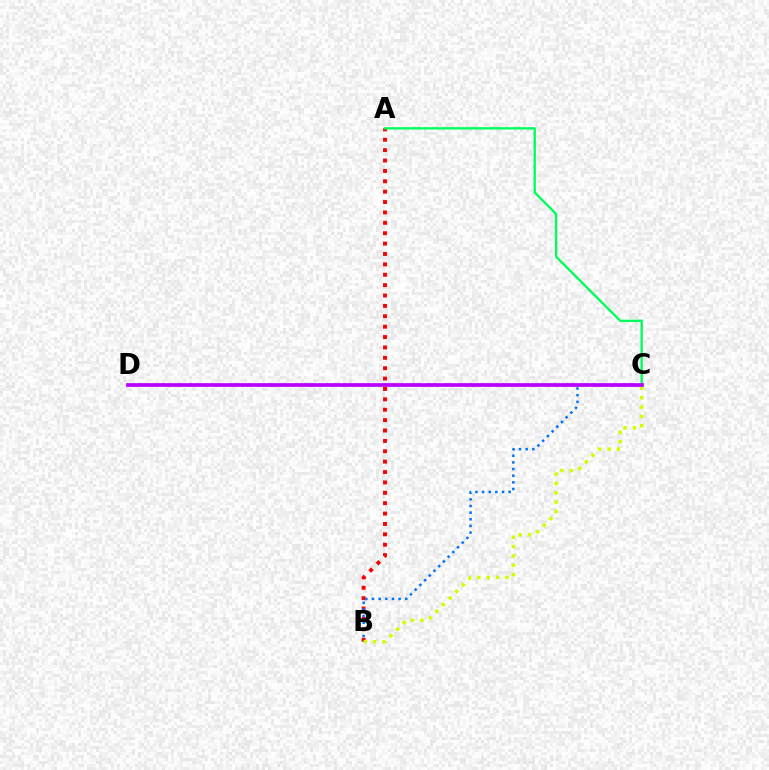{('A', 'B'): [{'color': '#ff0000', 'line_style': 'dotted', 'thickness': 2.82}], ('B', 'C'): [{'color': '#d1ff00', 'line_style': 'dotted', 'thickness': 2.54}, {'color': '#0074ff', 'line_style': 'dotted', 'thickness': 1.81}], ('A', 'C'): [{'color': '#00ff5c', 'line_style': 'solid', 'thickness': 1.69}], ('C', 'D'): [{'color': '#b900ff', 'line_style': 'solid', 'thickness': 2.66}]}